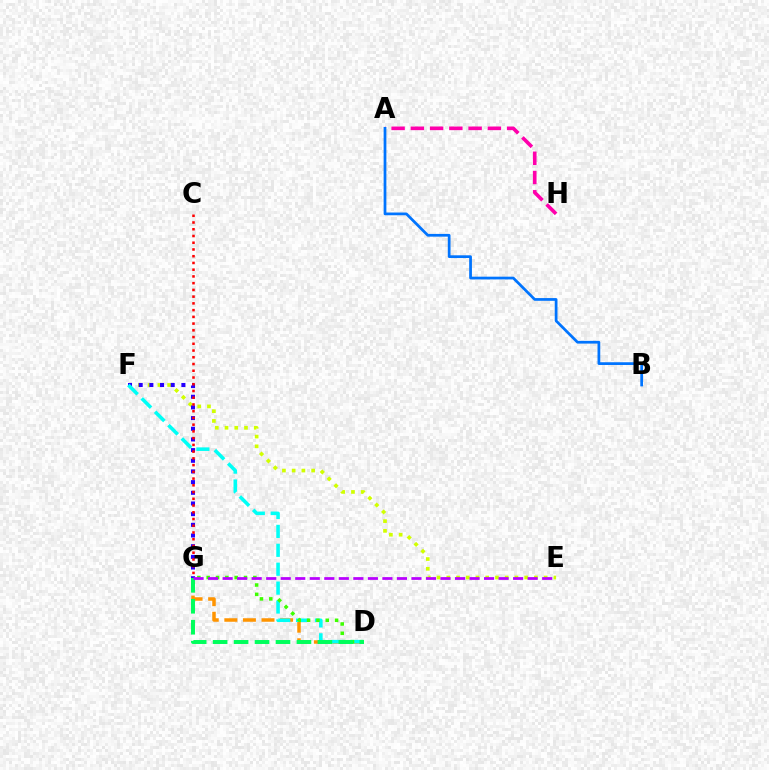{('D', 'G'): [{'color': '#ff9400', 'line_style': 'dashed', 'thickness': 2.52}, {'color': '#3dff00', 'line_style': 'dotted', 'thickness': 2.54}, {'color': '#00ff5c', 'line_style': 'dashed', 'thickness': 2.85}], ('A', 'H'): [{'color': '#ff00ac', 'line_style': 'dashed', 'thickness': 2.62}], ('E', 'F'): [{'color': '#d1ff00', 'line_style': 'dotted', 'thickness': 2.65}], ('A', 'B'): [{'color': '#0074ff', 'line_style': 'solid', 'thickness': 1.97}], ('F', 'G'): [{'color': '#2500ff', 'line_style': 'dotted', 'thickness': 2.9}], ('C', 'G'): [{'color': '#ff0000', 'line_style': 'dotted', 'thickness': 1.83}], ('D', 'F'): [{'color': '#00fff6', 'line_style': 'dashed', 'thickness': 2.57}], ('E', 'G'): [{'color': '#b900ff', 'line_style': 'dashed', 'thickness': 1.97}]}